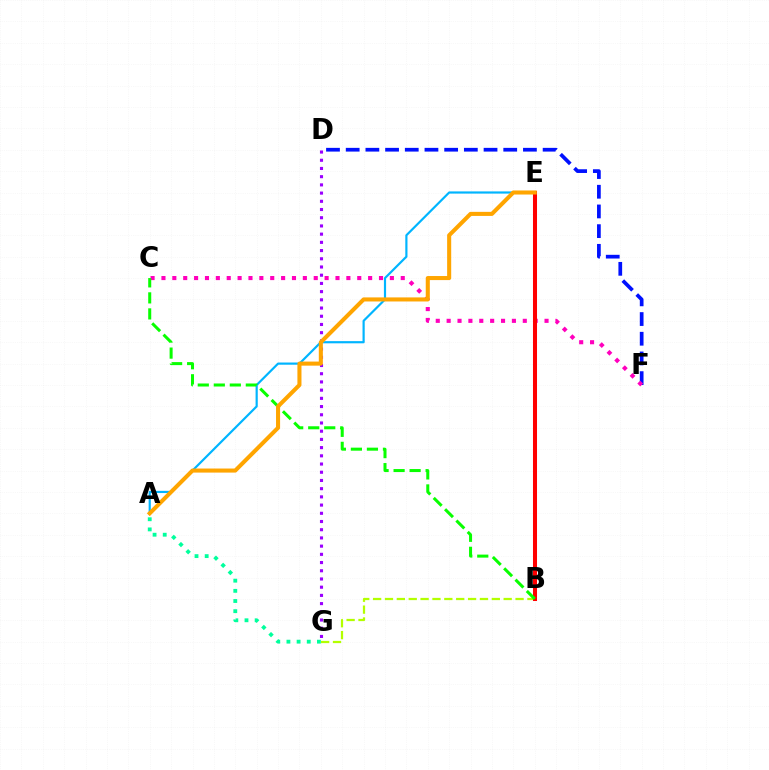{('D', 'F'): [{'color': '#0010ff', 'line_style': 'dashed', 'thickness': 2.68}], ('C', 'F'): [{'color': '#ff00bd', 'line_style': 'dotted', 'thickness': 2.96}], ('A', 'G'): [{'color': '#00ff9d', 'line_style': 'dotted', 'thickness': 2.76}], ('D', 'G'): [{'color': '#9b00ff', 'line_style': 'dotted', 'thickness': 2.23}], ('B', 'G'): [{'color': '#b3ff00', 'line_style': 'dashed', 'thickness': 1.61}], ('A', 'E'): [{'color': '#00b5ff', 'line_style': 'solid', 'thickness': 1.57}, {'color': '#ffa500', 'line_style': 'solid', 'thickness': 2.93}], ('B', 'E'): [{'color': '#ff0000', 'line_style': 'solid', 'thickness': 2.91}], ('B', 'C'): [{'color': '#08ff00', 'line_style': 'dashed', 'thickness': 2.18}]}